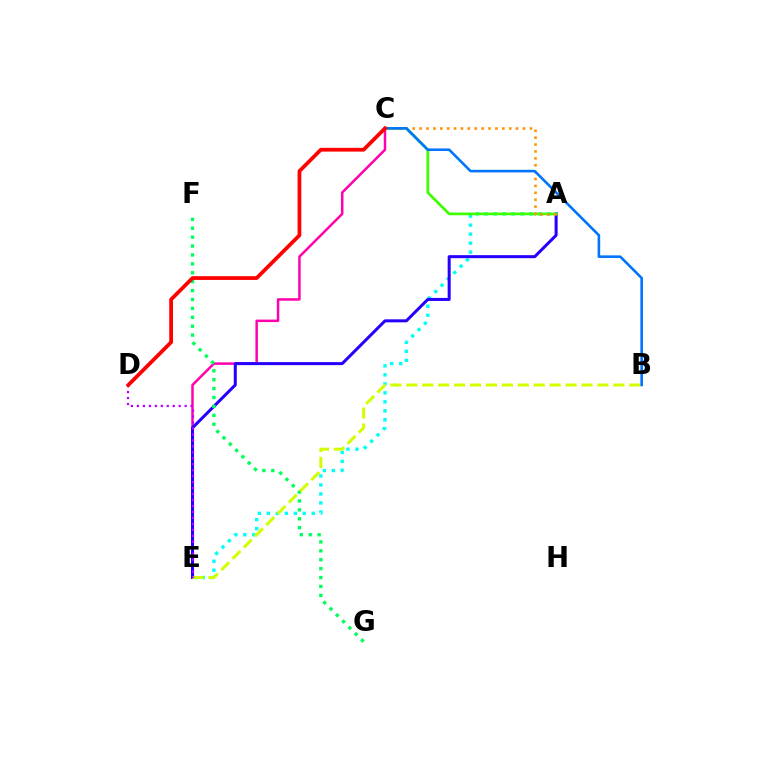{('A', 'E'): [{'color': '#00fff6', 'line_style': 'dotted', 'thickness': 2.44}, {'color': '#2500ff', 'line_style': 'solid', 'thickness': 2.17}], ('C', 'E'): [{'color': '#ff00ac', 'line_style': 'solid', 'thickness': 1.79}], ('F', 'G'): [{'color': '#00ff5c', 'line_style': 'dotted', 'thickness': 2.42}], ('A', 'C'): [{'color': '#3dff00', 'line_style': 'solid', 'thickness': 1.96}, {'color': '#ff9400', 'line_style': 'dotted', 'thickness': 1.87}], ('B', 'E'): [{'color': '#d1ff00', 'line_style': 'dashed', 'thickness': 2.16}], ('D', 'E'): [{'color': '#b900ff', 'line_style': 'dotted', 'thickness': 1.62}], ('B', 'C'): [{'color': '#0074ff', 'line_style': 'solid', 'thickness': 1.87}], ('C', 'D'): [{'color': '#ff0000', 'line_style': 'solid', 'thickness': 2.7}]}